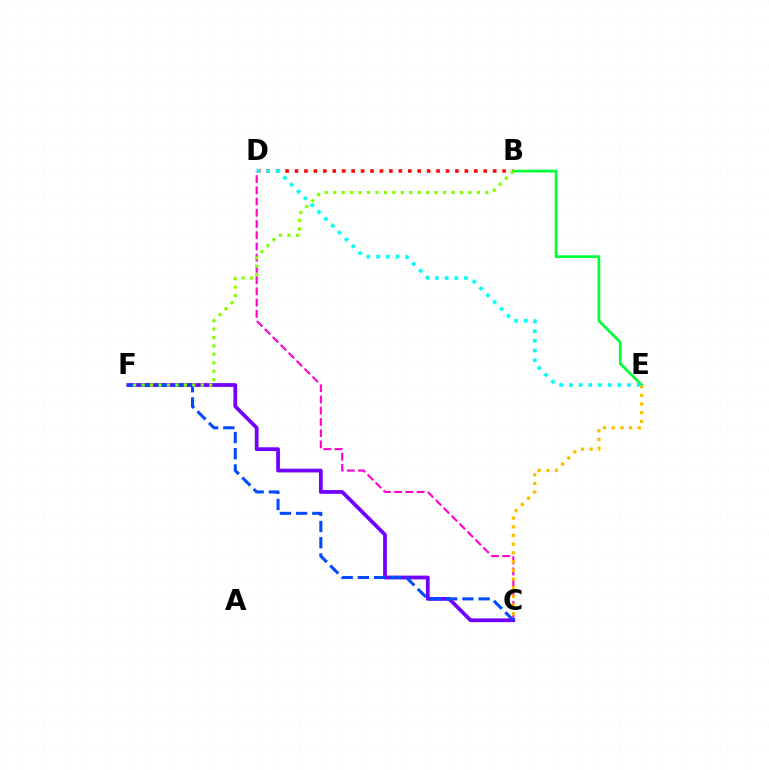{('B', 'D'): [{'color': '#ff0000', 'line_style': 'dotted', 'thickness': 2.56}], ('B', 'E'): [{'color': '#00ff39', 'line_style': 'solid', 'thickness': 1.97}], ('C', 'D'): [{'color': '#ff00cf', 'line_style': 'dashed', 'thickness': 1.53}], ('C', 'E'): [{'color': '#ffbd00', 'line_style': 'dotted', 'thickness': 2.36}], ('C', 'F'): [{'color': '#7200ff', 'line_style': 'solid', 'thickness': 2.71}, {'color': '#004bff', 'line_style': 'dashed', 'thickness': 2.2}], ('D', 'E'): [{'color': '#00fff6', 'line_style': 'dotted', 'thickness': 2.63}], ('B', 'F'): [{'color': '#84ff00', 'line_style': 'dotted', 'thickness': 2.3}]}